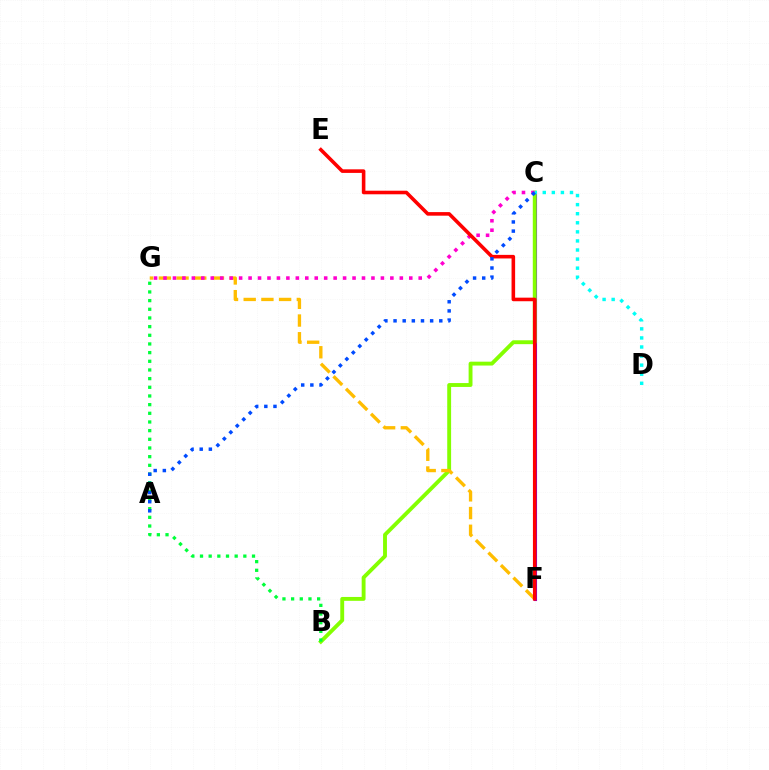{('C', 'F'): [{'color': '#7200ff', 'line_style': 'solid', 'thickness': 2.24}], ('B', 'C'): [{'color': '#84ff00', 'line_style': 'solid', 'thickness': 2.79}], ('F', 'G'): [{'color': '#ffbd00', 'line_style': 'dashed', 'thickness': 2.41}], ('C', 'G'): [{'color': '#ff00cf', 'line_style': 'dotted', 'thickness': 2.57}], ('B', 'G'): [{'color': '#00ff39', 'line_style': 'dotted', 'thickness': 2.36}], ('E', 'F'): [{'color': '#ff0000', 'line_style': 'solid', 'thickness': 2.58}], ('C', 'D'): [{'color': '#00fff6', 'line_style': 'dotted', 'thickness': 2.47}], ('A', 'C'): [{'color': '#004bff', 'line_style': 'dotted', 'thickness': 2.49}]}